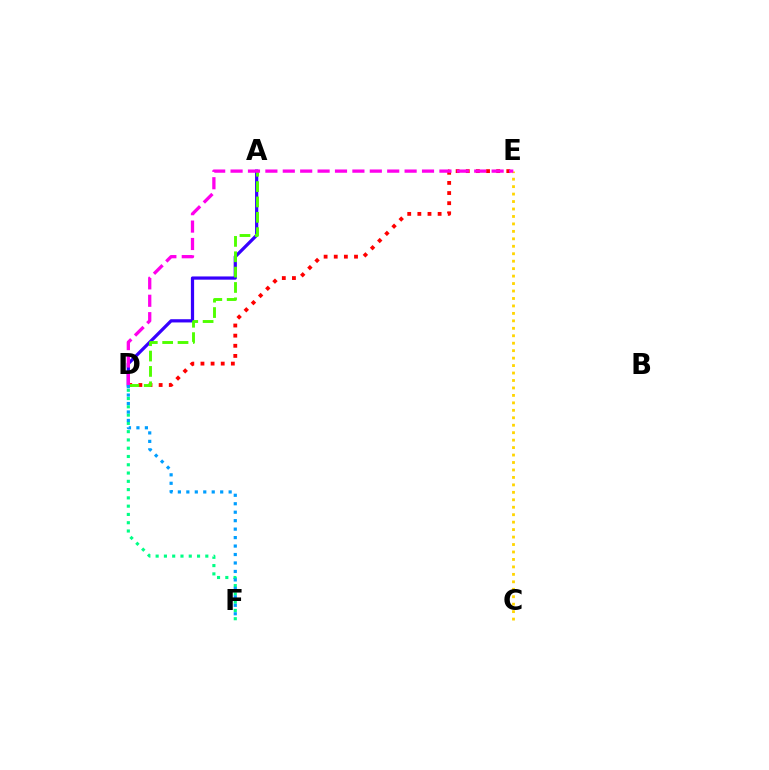{('C', 'E'): [{'color': '#ffd500', 'line_style': 'dotted', 'thickness': 2.03}], ('A', 'D'): [{'color': '#3700ff', 'line_style': 'solid', 'thickness': 2.33}, {'color': '#4fff00', 'line_style': 'dashed', 'thickness': 2.09}], ('D', 'F'): [{'color': '#00ff86', 'line_style': 'dotted', 'thickness': 2.25}, {'color': '#009eff', 'line_style': 'dotted', 'thickness': 2.3}], ('D', 'E'): [{'color': '#ff0000', 'line_style': 'dotted', 'thickness': 2.75}, {'color': '#ff00ed', 'line_style': 'dashed', 'thickness': 2.36}]}